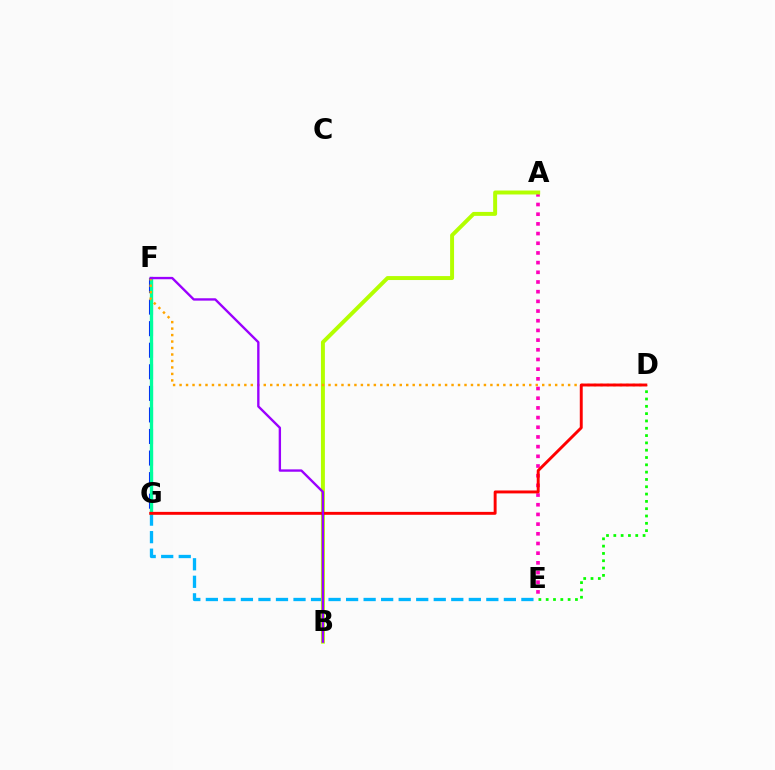{('E', 'G'): [{'color': '#00b5ff', 'line_style': 'dashed', 'thickness': 2.38}], ('A', 'E'): [{'color': '#ff00bd', 'line_style': 'dotted', 'thickness': 2.63}], ('F', 'G'): [{'color': '#0010ff', 'line_style': 'dashed', 'thickness': 2.93}, {'color': '#00ff9d', 'line_style': 'solid', 'thickness': 2.39}], ('A', 'B'): [{'color': '#b3ff00', 'line_style': 'solid', 'thickness': 2.85}], ('D', 'F'): [{'color': '#ffa500', 'line_style': 'dotted', 'thickness': 1.76}], ('D', 'E'): [{'color': '#08ff00', 'line_style': 'dotted', 'thickness': 1.99}], ('D', 'G'): [{'color': '#ff0000', 'line_style': 'solid', 'thickness': 2.1}], ('B', 'F'): [{'color': '#9b00ff', 'line_style': 'solid', 'thickness': 1.7}]}